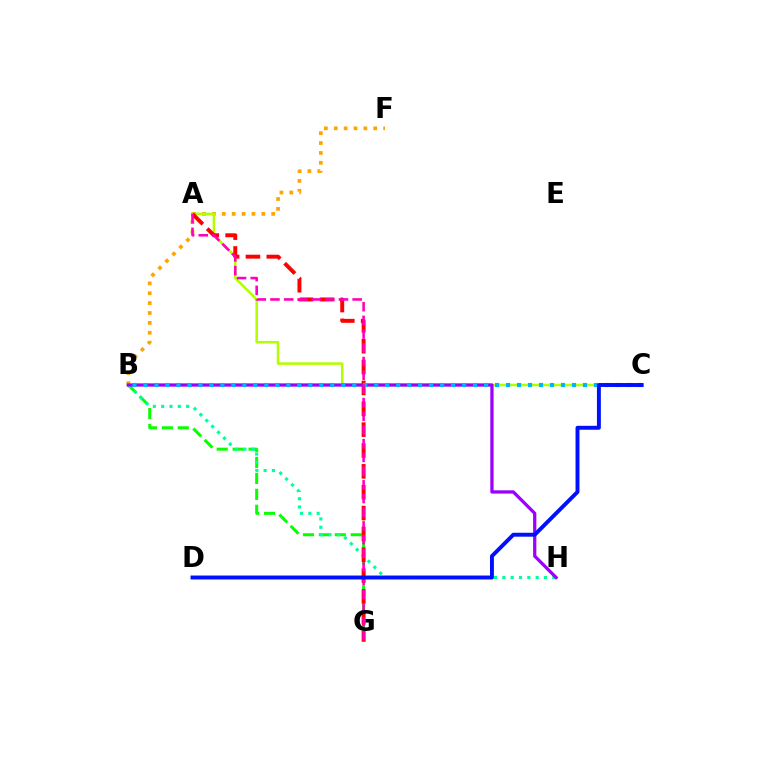{('B', 'F'): [{'color': '#ffa500', 'line_style': 'dotted', 'thickness': 2.68}], ('B', 'G'): [{'color': '#08ff00', 'line_style': 'dashed', 'thickness': 2.16}], ('A', 'C'): [{'color': '#b3ff00', 'line_style': 'solid', 'thickness': 1.84}], ('B', 'H'): [{'color': '#00ff9d', 'line_style': 'dotted', 'thickness': 2.26}, {'color': '#9b00ff', 'line_style': 'solid', 'thickness': 2.35}], ('A', 'G'): [{'color': '#ff0000', 'line_style': 'dashed', 'thickness': 2.83}, {'color': '#ff00bd', 'line_style': 'dashed', 'thickness': 1.86}], ('B', 'C'): [{'color': '#00b5ff', 'line_style': 'dotted', 'thickness': 2.99}], ('C', 'D'): [{'color': '#0010ff', 'line_style': 'solid', 'thickness': 2.83}]}